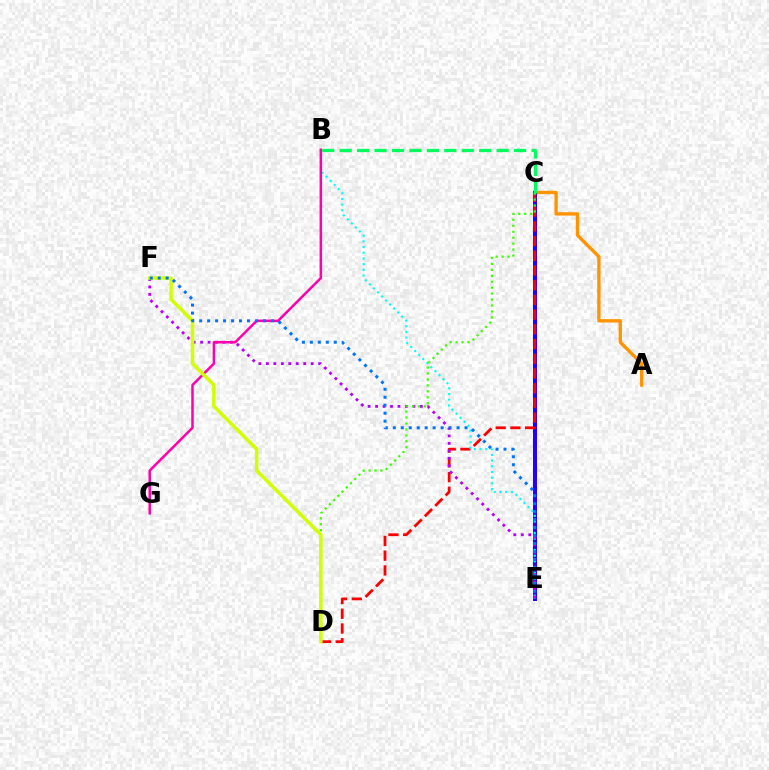{('A', 'C'): [{'color': '#ff9400', 'line_style': 'solid', 'thickness': 2.42}], ('C', 'E'): [{'color': '#2500ff', 'line_style': 'solid', 'thickness': 2.9}], ('C', 'D'): [{'color': '#ff0000', 'line_style': 'dashed', 'thickness': 2.0}, {'color': '#3dff00', 'line_style': 'dotted', 'thickness': 1.62}], ('B', 'E'): [{'color': '#00fff6', 'line_style': 'dotted', 'thickness': 1.55}], ('E', 'F'): [{'color': '#b900ff', 'line_style': 'dotted', 'thickness': 2.03}, {'color': '#0074ff', 'line_style': 'dotted', 'thickness': 2.17}], ('B', 'G'): [{'color': '#ff00ac', 'line_style': 'solid', 'thickness': 1.81}], ('D', 'F'): [{'color': '#d1ff00', 'line_style': 'solid', 'thickness': 2.51}], ('B', 'C'): [{'color': '#00ff5c', 'line_style': 'dashed', 'thickness': 2.37}]}